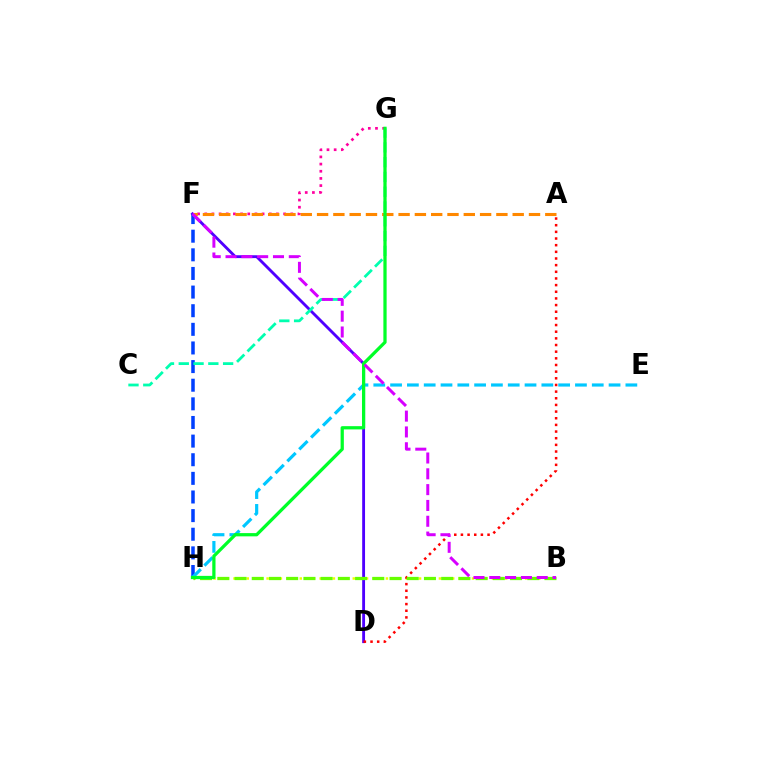{('D', 'F'): [{'color': '#4f00ff', 'line_style': 'solid', 'thickness': 2.06}], ('F', 'G'): [{'color': '#ff00a0', 'line_style': 'dotted', 'thickness': 1.95}], ('B', 'H'): [{'color': '#eeff00', 'line_style': 'dotted', 'thickness': 1.8}, {'color': '#66ff00', 'line_style': 'dashed', 'thickness': 2.34}], ('A', 'F'): [{'color': '#ff8800', 'line_style': 'dashed', 'thickness': 2.21}], ('F', 'H'): [{'color': '#003fff', 'line_style': 'dashed', 'thickness': 2.53}], ('A', 'D'): [{'color': '#ff0000', 'line_style': 'dotted', 'thickness': 1.81}], ('E', 'H'): [{'color': '#00c7ff', 'line_style': 'dashed', 'thickness': 2.28}], ('C', 'G'): [{'color': '#00ffaf', 'line_style': 'dashed', 'thickness': 2.01}], ('G', 'H'): [{'color': '#00ff27', 'line_style': 'solid', 'thickness': 2.34}], ('B', 'F'): [{'color': '#d600ff', 'line_style': 'dashed', 'thickness': 2.15}]}